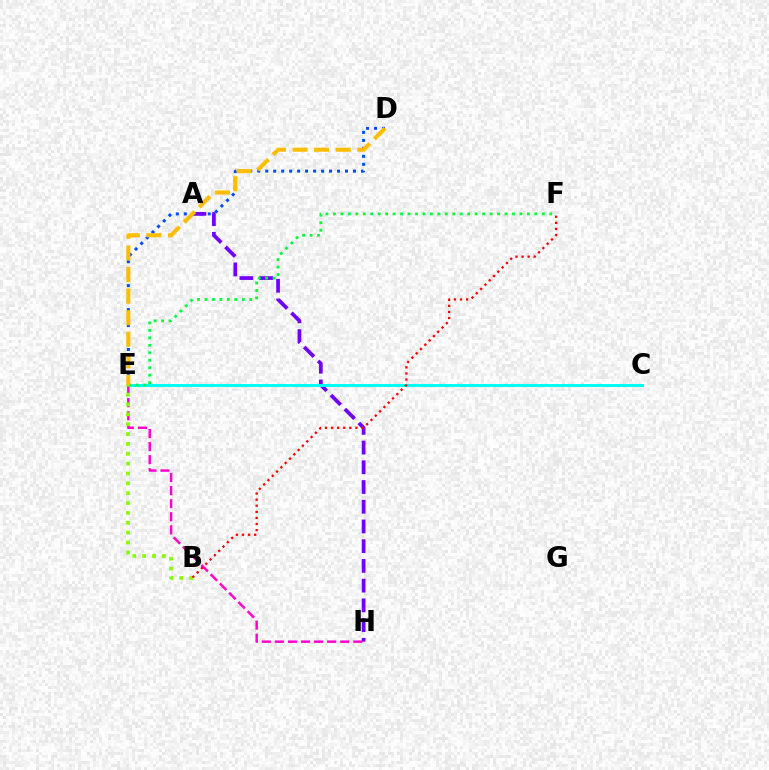{('D', 'E'): [{'color': '#004bff', 'line_style': 'dotted', 'thickness': 2.17}, {'color': '#ffbd00', 'line_style': 'dashed', 'thickness': 2.93}], ('A', 'H'): [{'color': '#7200ff', 'line_style': 'dashed', 'thickness': 2.68}], ('C', 'E'): [{'color': '#00fff6', 'line_style': 'solid', 'thickness': 2.16}], ('E', 'F'): [{'color': '#00ff39', 'line_style': 'dotted', 'thickness': 2.03}], ('E', 'H'): [{'color': '#ff00cf', 'line_style': 'dashed', 'thickness': 1.78}], ('B', 'E'): [{'color': '#84ff00', 'line_style': 'dotted', 'thickness': 2.68}], ('B', 'F'): [{'color': '#ff0000', 'line_style': 'dotted', 'thickness': 1.66}]}